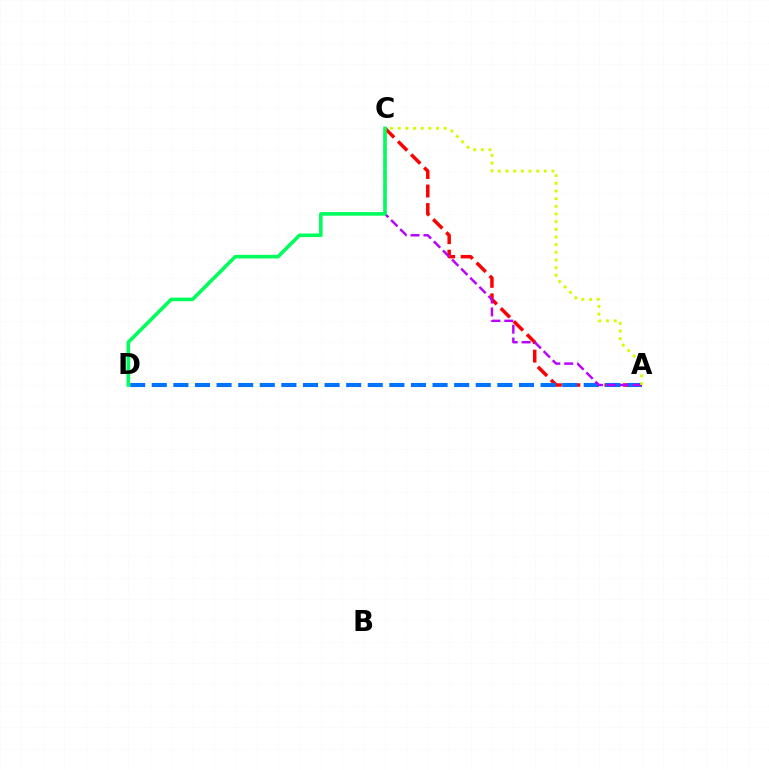{('A', 'C'): [{'color': '#ff0000', 'line_style': 'dashed', 'thickness': 2.51}, {'color': '#b900ff', 'line_style': 'dashed', 'thickness': 1.75}, {'color': '#d1ff00', 'line_style': 'dotted', 'thickness': 2.08}], ('A', 'D'): [{'color': '#0074ff', 'line_style': 'dashed', 'thickness': 2.93}], ('C', 'D'): [{'color': '#00ff5c', 'line_style': 'solid', 'thickness': 2.59}]}